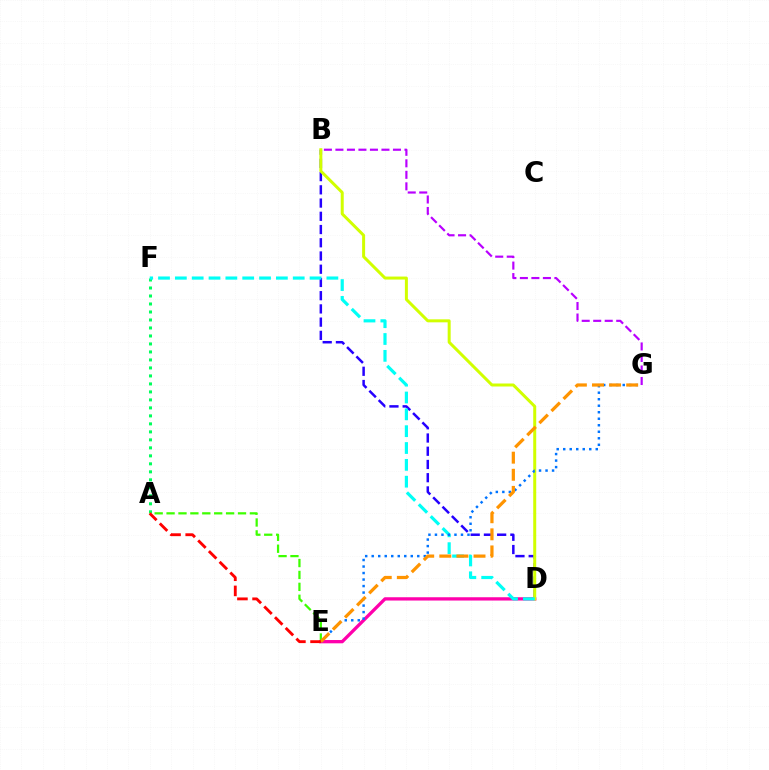{('B', 'D'): [{'color': '#2500ff', 'line_style': 'dashed', 'thickness': 1.8}, {'color': '#d1ff00', 'line_style': 'solid', 'thickness': 2.16}], ('A', 'F'): [{'color': '#00ff5c', 'line_style': 'dotted', 'thickness': 2.17}], ('A', 'E'): [{'color': '#3dff00', 'line_style': 'dashed', 'thickness': 1.62}, {'color': '#ff0000', 'line_style': 'dashed', 'thickness': 2.06}], ('D', 'E'): [{'color': '#ff00ac', 'line_style': 'solid', 'thickness': 2.37}], ('D', 'F'): [{'color': '#00fff6', 'line_style': 'dashed', 'thickness': 2.29}], ('E', 'G'): [{'color': '#0074ff', 'line_style': 'dotted', 'thickness': 1.77}, {'color': '#ff9400', 'line_style': 'dashed', 'thickness': 2.32}], ('B', 'G'): [{'color': '#b900ff', 'line_style': 'dashed', 'thickness': 1.56}]}